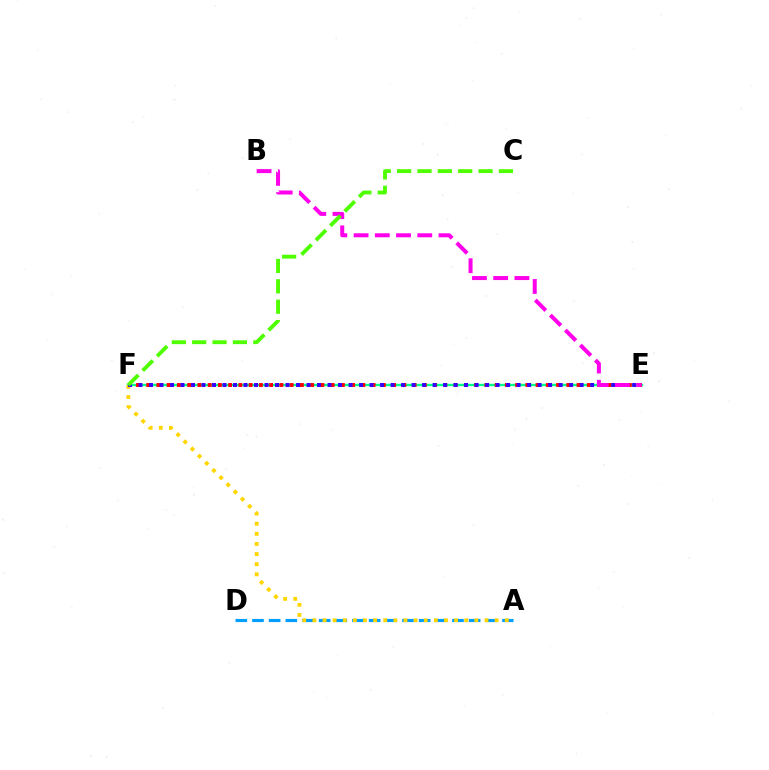{('E', 'F'): [{'color': '#00ff86', 'line_style': 'solid', 'thickness': 1.71}, {'color': '#ff0000', 'line_style': 'dotted', 'thickness': 2.78}, {'color': '#3700ff', 'line_style': 'dotted', 'thickness': 2.85}], ('A', 'D'): [{'color': '#009eff', 'line_style': 'dashed', 'thickness': 2.26}], ('A', 'F'): [{'color': '#ffd500', 'line_style': 'dotted', 'thickness': 2.75}], ('B', 'E'): [{'color': '#ff00ed', 'line_style': 'dashed', 'thickness': 2.88}], ('C', 'F'): [{'color': '#4fff00', 'line_style': 'dashed', 'thickness': 2.77}]}